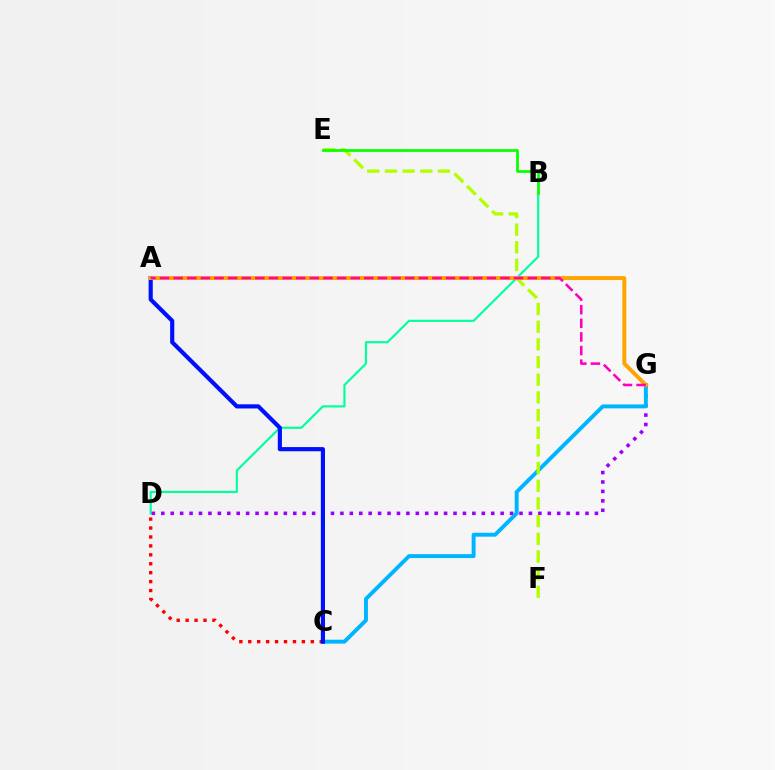{('B', 'D'): [{'color': '#00ff9d', 'line_style': 'solid', 'thickness': 1.55}], ('D', 'G'): [{'color': '#9b00ff', 'line_style': 'dotted', 'thickness': 2.56}], ('C', 'D'): [{'color': '#ff0000', 'line_style': 'dotted', 'thickness': 2.43}], ('C', 'G'): [{'color': '#00b5ff', 'line_style': 'solid', 'thickness': 2.82}], ('E', 'F'): [{'color': '#b3ff00', 'line_style': 'dashed', 'thickness': 2.4}], ('A', 'C'): [{'color': '#0010ff', 'line_style': 'solid', 'thickness': 2.99}], ('A', 'G'): [{'color': '#ffa500', 'line_style': 'solid', 'thickness': 2.85}, {'color': '#ff00bd', 'line_style': 'dashed', 'thickness': 1.85}], ('B', 'E'): [{'color': '#08ff00', 'line_style': 'solid', 'thickness': 1.96}]}